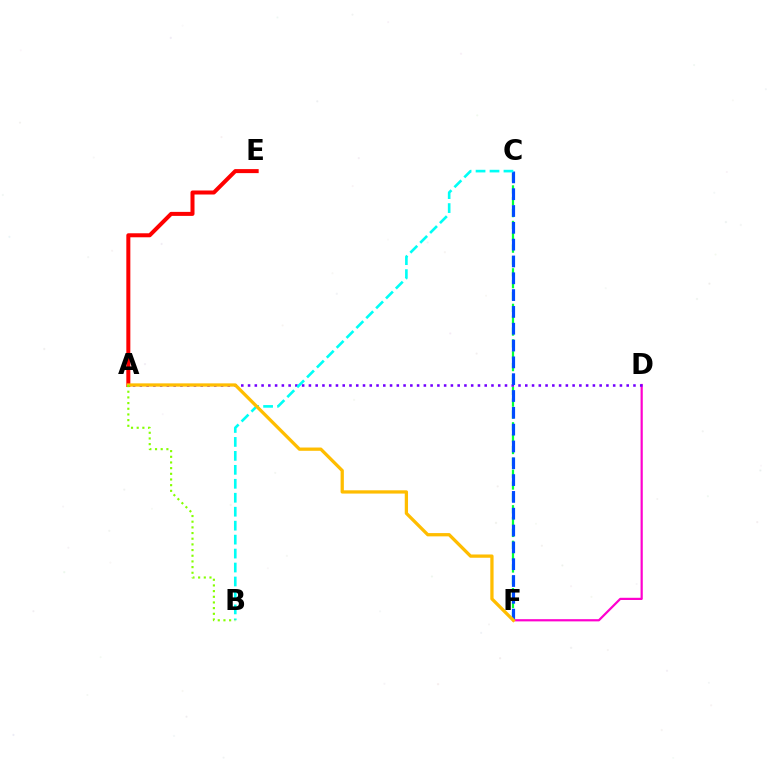{('C', 'F'): [{'color': '#00ff39', 'line_style': 'dashed', 'thickness': 1.61}, {'color': '#004bff', 'line_style': 'dashed', 'thickness': 2.28}], ('D', 'F'): [{'color': '#ff00cf', 'line_style': 'solid', 'thickness': 1.59}], ('A', 'D'): [{'color': '#7200ff', 'line_style': 'dotted', 'thickness': 1.84}], ('B', 'C'): [{'color': '#00fff6', 'line_style': 'dashed', 'thickness': 1.9}], ('A', 'E'): [{'color': '#ff0000', 'line_style': 'solid', 'thickness': 2.89}], ('A', 'F'): [{'color': '#ffbd00', 'line_style': 'solid', 'thickness': 2.36}], ('A', 'B'): [{'color': '#84ff00', 'line_style': 'dotted', 'thickness': 1.54}]}